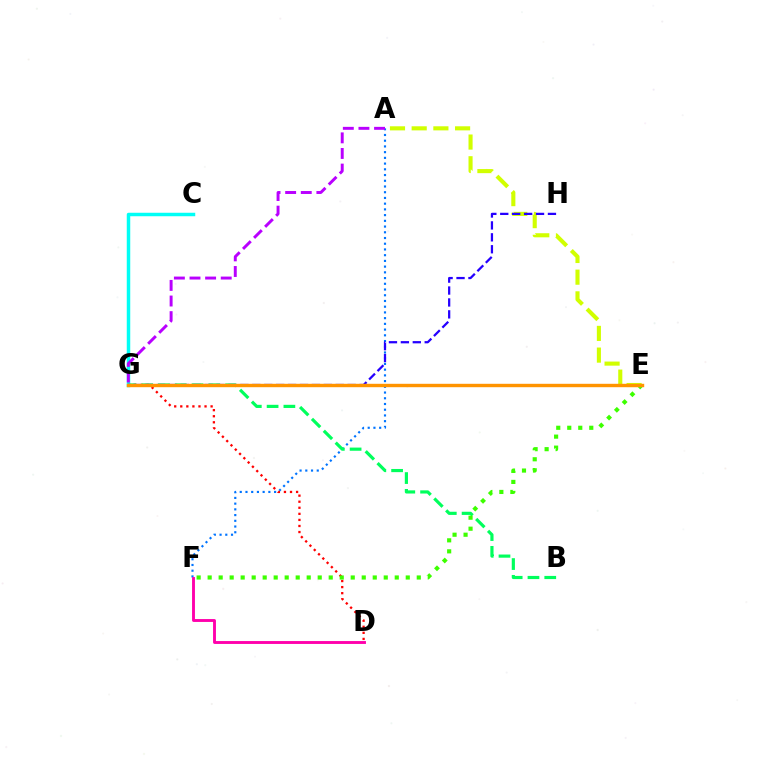{('A', 'F'): [{'color': '#0074ff', 'line_style': 'dotted', 'thickness': 1.56}], ('B', 'G'): [{'color': '#00ff5c', 'line_style': 'dashed', 'thickness': 2.28}], ('C', 'G'): [{'color': '#00fff6', 'line_style': 'solid', 'thickness': 2.5}], ('D', 'G'): [{'color': '#ff0000', 'line_style': 'dotted', 'thickness': 1.65}], ('E', 'F'): [{'color': '#3dff00', 'line_style': 'dotted', 'thickness': 2.99}], ('A', 'G'): [{'color': '#b900ff', 'line_style': 'dashed', 'thickness': 2.12}], ('A', 'E'): [{'color': '#d1ff00', 'line_style': 'dashed', 'thickness': 2.95}], ('G', 'H'): [{'color': '#2500ff', 'line_style': 'dashed', 'thickness': 1.62}], ('E', 'G'): [{'color': '#ff9400', 'line_style': 'solid', 'thickness': 2.45}], ('D', 'F'): [{'color': '#ff00ac', 'line_style': 'solid', 'thickness': 2.08}]}